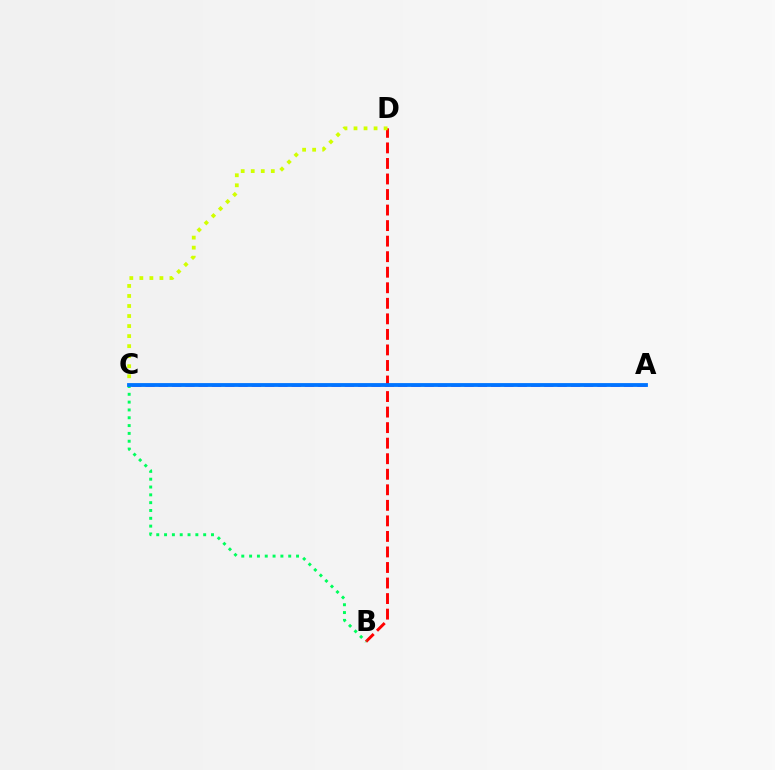{('B', 'D'): [{'color': '#ff0000', 'line_style': 'dashed', 'thickness': 2.11}], ('C', 'D'): [{'color': '#d1ff00', 'line_style': 'dotted', 'thickness': 2.73}], ('A', 'C'): [{'color': '#b900ff', 'line_style': 'dashed', 'thickness': 1.81}, {'color': '#0074ff', 'line_style': 'solid', 'thickness': 2.75}], ('B', 'C'): [{'color': '#00ff5c', 'line_style': 'dotted', 'thickness': 2.13}]}